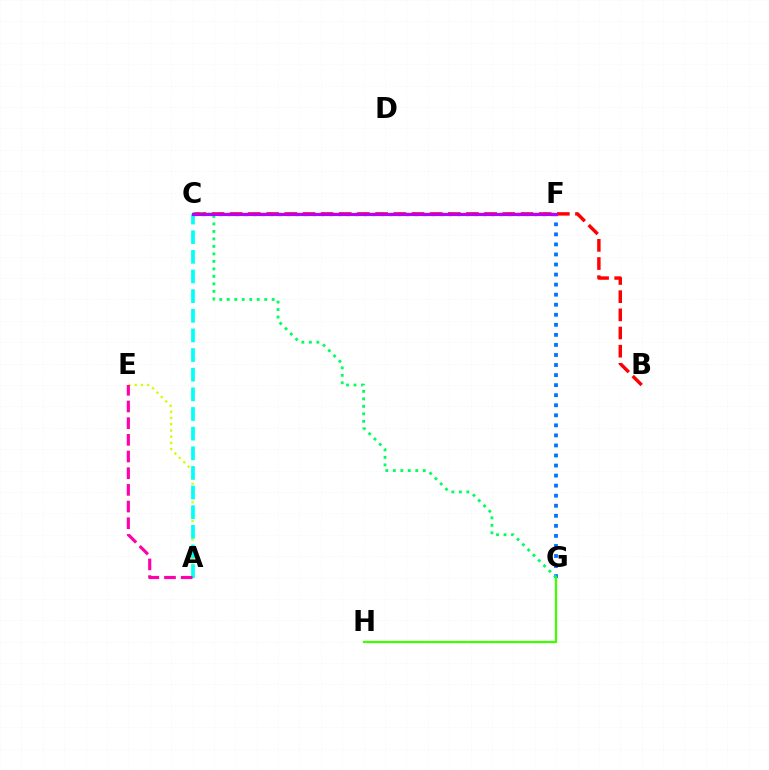{('A', 'E'): [{'color': '#d1ff00', 'line_style': 'dotted', 'thickness': 1.69}, {'color': '#ff00ac', 'line_style': 'dashed', 'thickness': 2.27}], ('A', 'C'): [{'color': '#00fff6', 'line_style': 'dashed', 'thickness': 2.67}], ('C', 'F'): [{'color': '#2500ff', 'line_style': 'dotted', 'thickness': 2.31}, {'color': '#ff9400', 'line_style': 'dashed', 'thickness': 1.63}, {'color': '#b900ff', 'line_style': 'solid', 'thickness': 2.22}], ('B', 'C'): [{'color': '#ff0000', 'line_style': 'dashed', 'thickness': 2.47}], ('F', 'G'): [{'color': '#0074ff', 'line_style': 'dotted', 'thickness': 2.73}], ('G', 'H'): [{'color': '#3dff00', 'line_style': 'solid', 'thickness': 1.63}], ('C', 'G'): [{'color': '#00ff5c', 'line_style': 'dotted', 'thickness': 2.03}]}